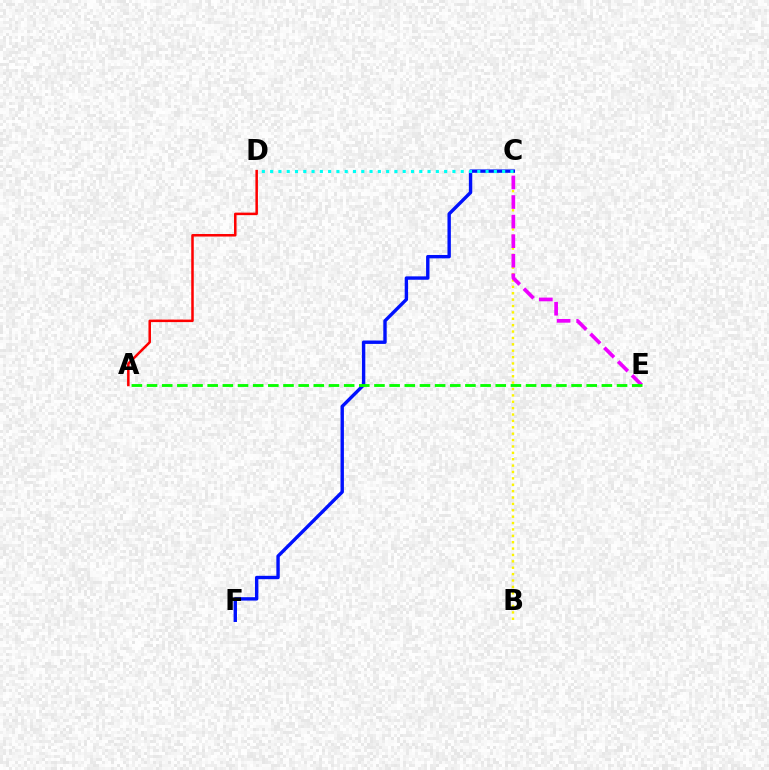{('B', 'C'): [{'color': '#fcf500', 'line_style': 'dotted', 'thickness': 1.73}], ('C', 'F'): [{'color': '#0010ff', 'line_style': 'solid', 'thickness': 2.44}], ('C', 'E'): [{'color': '#ee00ff', 'line_style': 'dashed', 'thickness': 2.66}], ('A', 'E'): [{'color': '#08ff00', 'line_style': 'dashed', 'thickness': 2.06}], ('A', 'D'): [{'color': '#ff0000', 'line_style': 'solid', 'thickness': 1.81}], ('C', 'D'): [{'color': '#00fff6', 'line_style': 'dotted', 'thickness': 2.25}]}